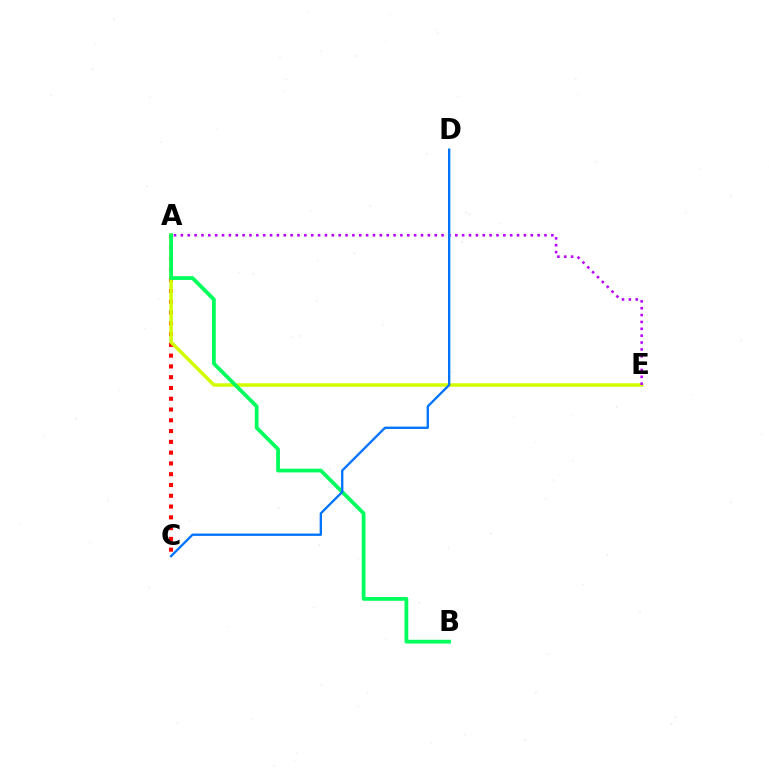{('A', 'C'): [{'color': '#ff0000', 'line_style': 'dotted', 'thickness': 2.93}], ('A', 'E'): [{'color': '#d1ff00', 'line_style': 'solid', 'thickness': 2.5}, {'color': '#b900ff', 'line_style': 'dotted', 'thickness': 1.86}], ('A', 'B'): [{'color': '#00ff5c', 'line_style': 'solid', 'thickness': 2.71}], ('C', 'D'): [{'color': '#0074ff', 'line_style': 'solid', 'thickness': 1.68}]}